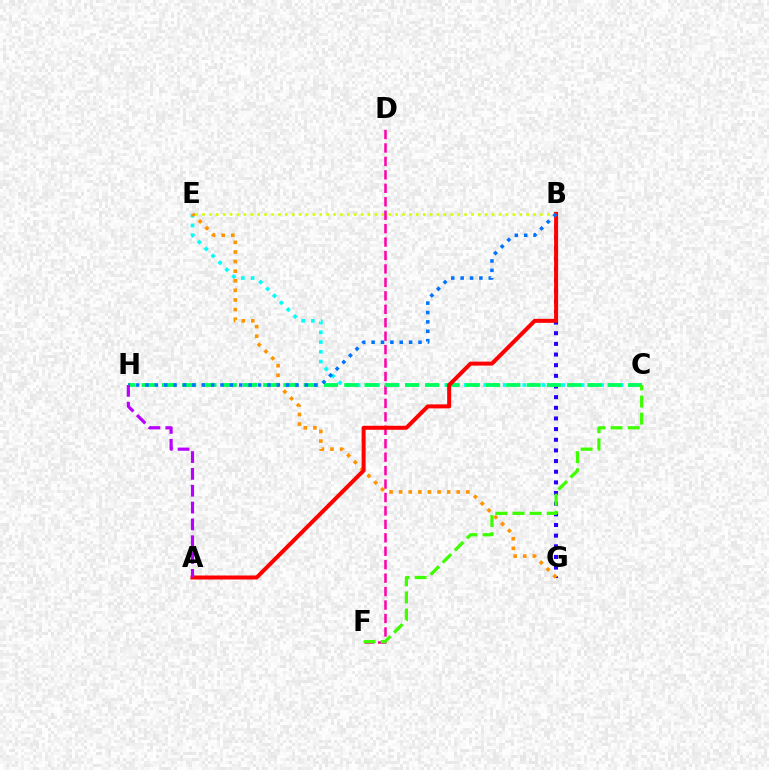{('C', 'E'): [{'color': '#00fff6', 'line_style': 'dotted', 'thickness': 2.65}], ('B', 'E'): [{'color': '#d1ff00', 'line_style': 'dotted', 'thickness': 1.87}], ('D', 'F'): [{'color': '#ff00ac', 'line_style': 'dashed', 'thickness': 1.83}], ('B', 'G'): [{'color': '#2500ff', 'line_style': 'dotted', 'thickness': 2.89}], ('E', 'G'): [{'color': '#ff9400', 'line_style': 'dotted', 'thickness': 2.61}], ('C', 'H'): [{'color': '#00ff5c', 'line_style': 'dashed', 'thickness': 2.75}], ('A', 'B'): [{'color': '#ff0000', 'line_style': 'solid', 'thickness': 2.88}], ('B', 'H'): [{'color': '#0074ff', 'line_style': 'dotted', 'thickness': 2.55}], ('C', 'F'): [{'color': '#3dff00', 'line_style': 'dashed', 'thickness': 2.33}], ('A', 'H'): [{'color': '#b900ff', 'line_style': 'dashed', 'thickness': 2.29}]}